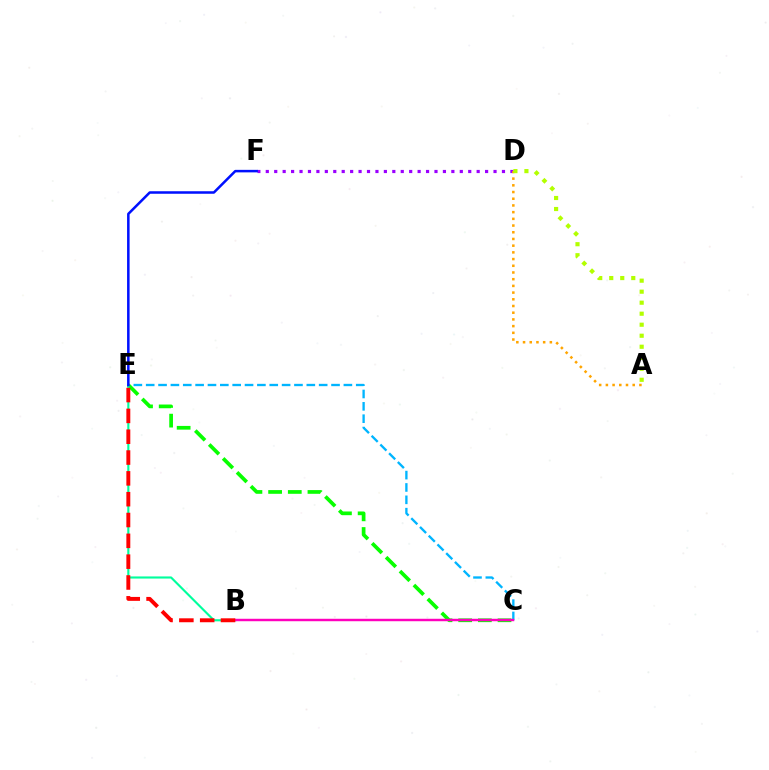{('C', 'E'): [{'color': '#00b5ff', 'line_style': 'dashed', 'thickness': 1.68}, {'color': '#08ff00', 'line_style': 'dashed', 'thickness': 2.67}], ('B', 'E'): [{'color': '#00ff9d', 'line_style': 'solid', 'thickness': 1.53}, {'color': '#ff0000', 'line_style': 'dashed', 'thickness': 2.83}], ('D', 'F'): [{'color': '#9b00ff', 'line_style': 'dotted', 'thickness': 2.29}], ('B', 'C'): [{'color': '#ff00bd', 'line_style': 'solid', 'thickness': 1.77}], ('E', 'F'): [{'color': '#0010ff', 'line_style': 'solid', 'thickness': 1.82}], ('A', 'D'): [{'color': '#ffa500', 'line_style': 'dotted', 'thickness': 1.82}, {'color': '#b3ff00', 'line_style': 'dotted', 'thickness': 2.99}]}